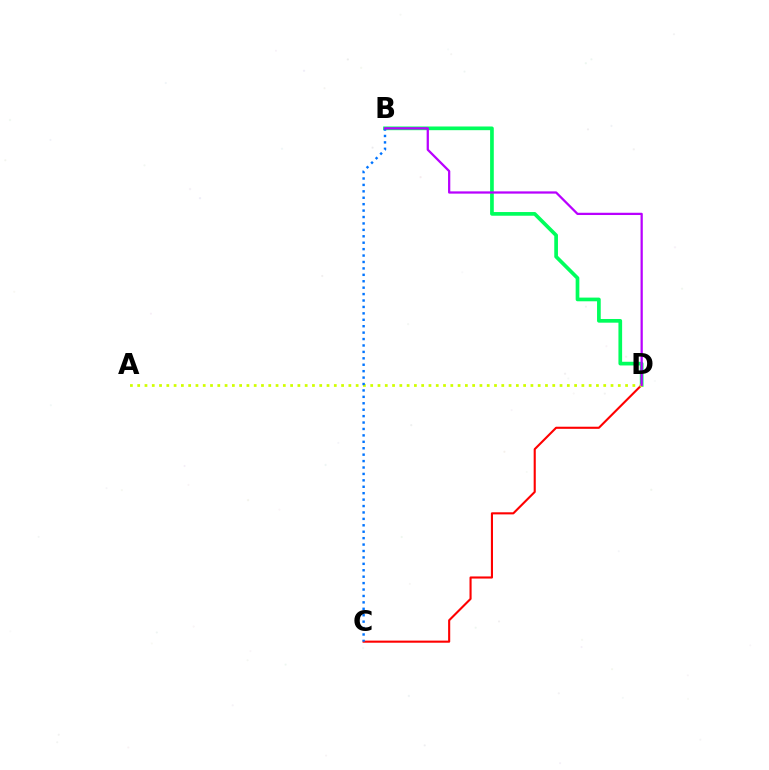{('C', 'D'): [{'color': '#ff0000', 'line_style': 'solid', 'thickness': 1.52}], ('B', 'D'): [{'color': '#00ff5c', 'line_style': 'solid', 'thickness': 2.66}, {'color': '#b900ff', 'line_style': 'solid', 'thickness': 1.62}], ('A', 'D'): [{'color': '#d1ff00', 'line_style': 'dotted', 'thickness': 1.98}], ('B', 'C'): [{'color': '#0074ff', 'line_style': 'dotted', 'thickness': 1.74}]}